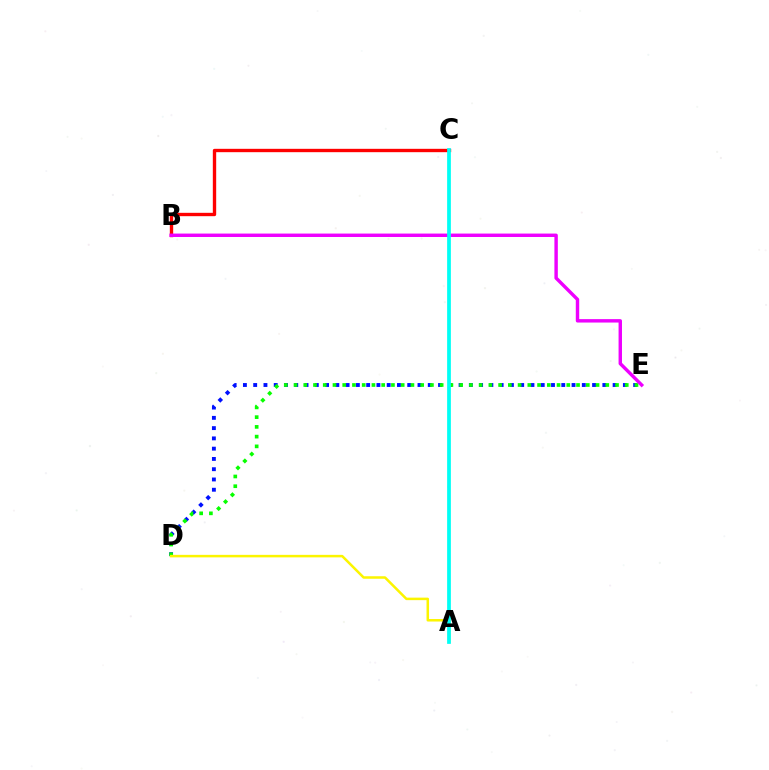{('D', 'E'): [{'color': '#0010ff', 'line_style': 'dotted', 'thickness': 2.79}, {'color': '#08ff00', 'line_style': 'dotted', 'thickness': 2.65}], ('B', 'C'): [{'color': '#ff0000', 'line_style': 'solid', 'thickness': 2.42}], ('B', 'E'): [{'color': '#ee00ff', 'line_style': 'solid', 'thickness': 2.46}], ('A', 'D'): [{'color': '#fcf500', 'line_style': 'solid', 'thickness': 1.81}], ('A', 'C'): [{'color': '#00fff6', 'line_style': 'solid', 'thickness': 2.69}]}